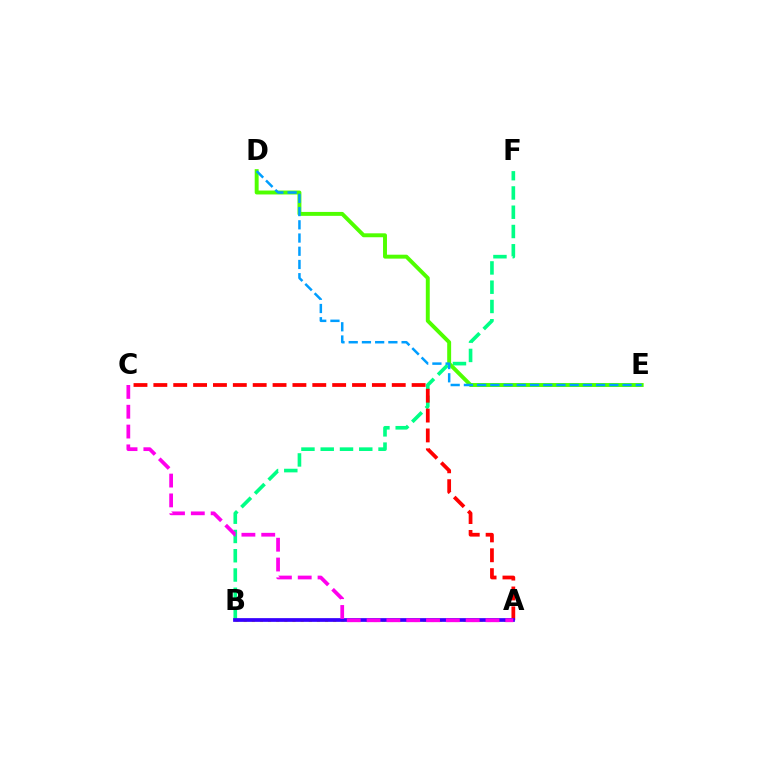{('B', 'F'): [{'color': '#00ff86', 'line_style': 'dashed', 'thickness': 2.62}], ('A', 'B'): [{'color': '#ffd500', 'line_style': 'dotted', 'thickness': 2.21}, {'color': '#3700ff', 'line_style': 'solid', 'thickness': 2.68}], ('D', 'E'): [{'color': '#4fff00', 'line_style': 'solid', 'thickness': 2.83}, {'color': '#009eff', 'line_style': 'dashed', 'thickness': 1.8}], ('A', 'C'): [{'color': '#ff0000', 'line_style': 'dashed', 'thickness': 2.7}, {'color': '#ff00ed', 'line_style': 'dashed', 'thickness': 2.69}]}